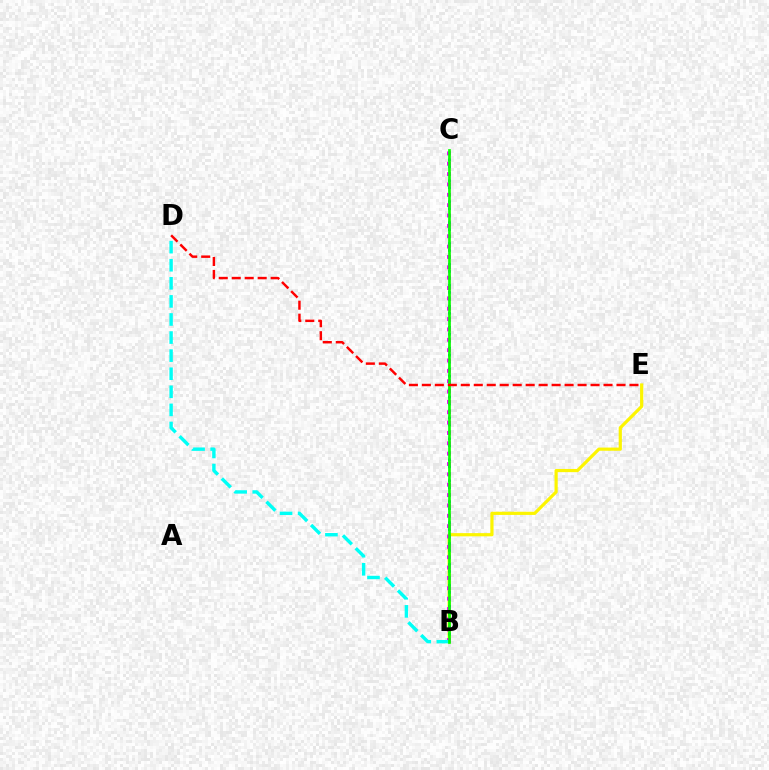{('B', 'E'): [{'color': '#fcf500', 'line_style': 'solid', 'thickness': 2.3}], ('B', 'C'): [{'color': '#0010ff', 'line_style': 'dotted', 'thickness': 1.9}, {'color': '#ee00ff', 'line_style': 'dotted', 'thickness': 2.81}, {'color': '#08ff00', 'line_style': 'solid', 'thickness': 1.95}], ('B', 'D'): [{'color': '#00fff6', 'line_style': 'dashed', 'thickness': 2.46}], ('D', 'E'): [{'color': '#ff0000', 'line_style': 'dashed', 'thickness': 1.76}]}